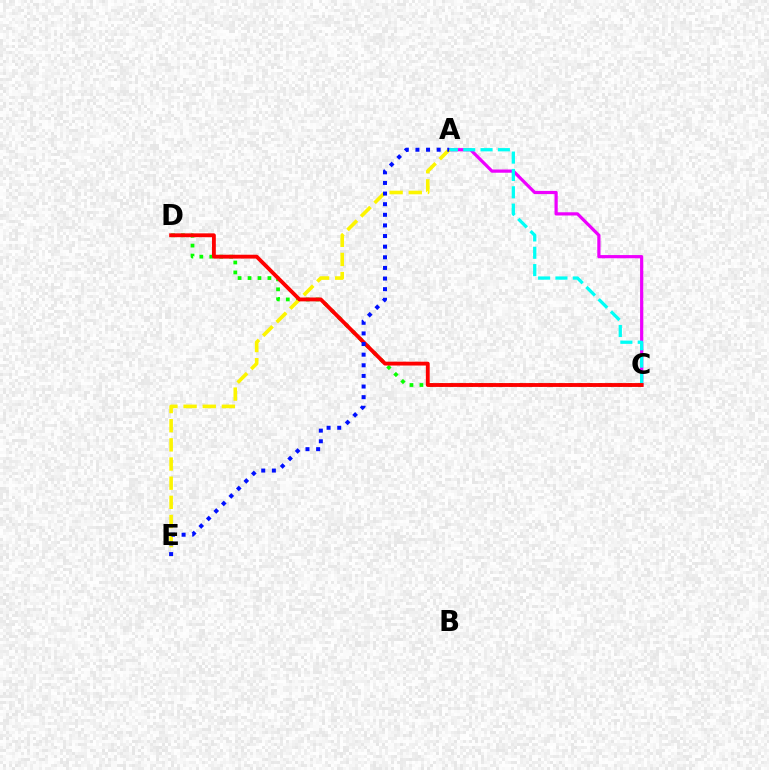{('A', 'C'): [{'color': '#ee00ff', 'line_style': 'solid', 'thickness': 2.31}, {'color': '#00fff6', 'line_style': 'dashed', 'thickness': 2.36}], ('C', 'D'): [{'color': '#08ff00', 'line_style': 'dotted', 'thickness': 2.7}, {'color': '#ff0000', 'line_style': 'solid', 'thickness': 2.78}], ('A', 'E'): [{'color': '#fcf500', 'line_style': 'dashed', 'thickness': 2.6}, {'color': '#0010ff', 'line_style': 'dotted', 'thickness': 2.89}]}